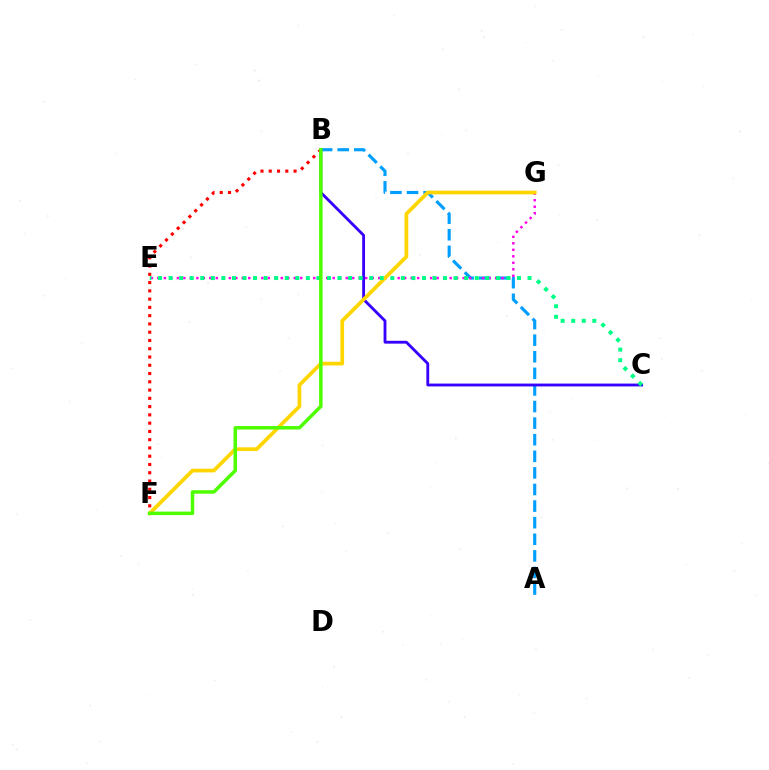{('B', 'F'): [{'color': '#ff0000', 'line_style': 'dotted', 'thickness': 2.25}, {'color': '#4fff00', 'line_style': 'solid', 'thickness': 2.52}], ('A', 'B'): [{'color': '#009eff', 'line_style': 'dashed', 'thickness': 2.25}], ('E', 'G'): [{'color': '#ff00ed', 'line_style': 'dotted', 'thickness': 1.76}], ('B', 'C'): [{'color': '#3700ff', 'line_style': 'solid', 'thickness': 2.04}], ('F', 'G'): [{'color': '#ffd500', 'line_style': 'solid', 'thickness': 2.67}], ('C', 'E'): [{'color': '#00ff86', 'line_style': 'dotted', 'thickness': 2.87}]}